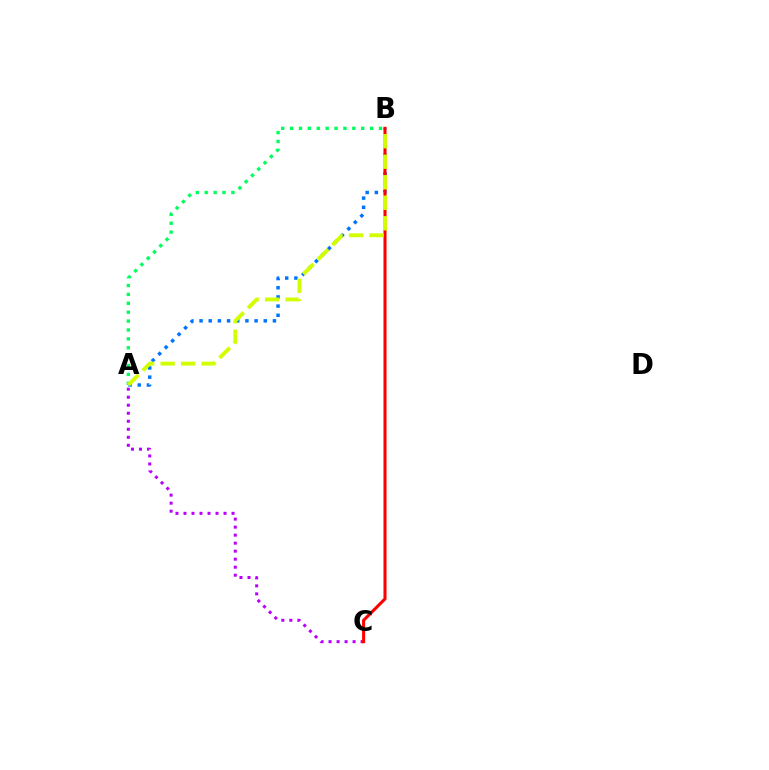{('A', 'B'): [{'color': '#0074ff', 'line_style': 'dotted', 'thickness': 2.49}, {'color': '#00ff5c', 'line_style': 'dotted', 'thickness': 2.42}, {'color': '#d1ff00', 'line_style': 'dashed', 'thickness': 2.79}], ('A', 'C'): [{'color': '#b900ff', 'line_style': 'dotted', 'thickness': 2.18}], ('B', 'C'): [{'color': '#ff0000', 'line_style': 'solid', 'thickness': 2.2}]}